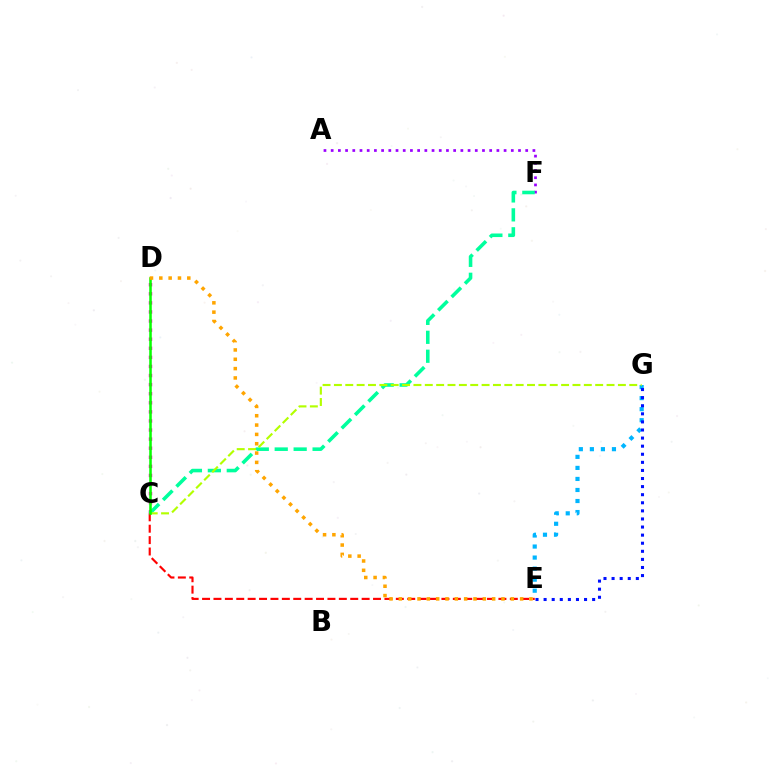{('E', 'G'): [{'color': '#00b5ff', 'line_style': 'dotted', 'thickness': 3.0}, {'color': '#0010ff', 'line_style': 'dotted', 'thickness': 2.2}], ('C', 'D'): [{'color': '#ff00bd', 'line_style': 'dotted', 'thickness': 2.47}, {'color': '#08ff00', 'line_style': 'solid', 'thickness': 1.84}], ('A', 'F'): [{'color': '#9b00ff', 'line_style': 'dotted', 'thickness': 1.96}], ('C', 'F'): [{'color': '#00ff9d', 'line_style': 'dashed', 'thickness': 2.57}], ('C', 'G'): [{'color': '#b3ff00', 'line_style': 'dashed', 'thickness': 1.54}], ('C', 'E'): [{'color': '#ff0000', 'line_style': 'dashed', 'thickness': 1.55}], ('D', 'E'): [{'color': '#ffa500', 'line_style': 'dotted', 'thickness': 2.54}]}